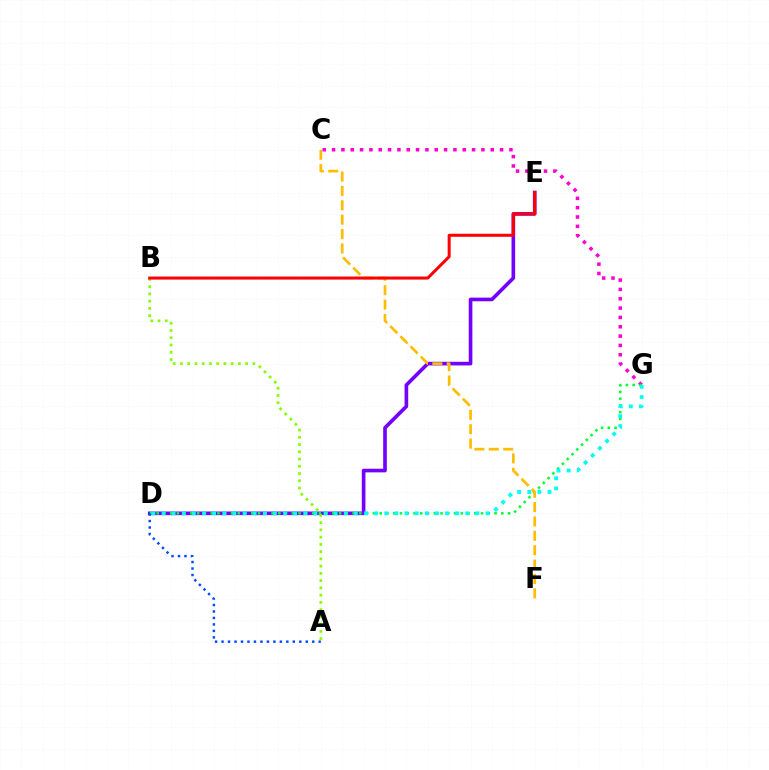{('D', 'E'): [{'color': '#7200ff', 'line_style': 'solid', 'thickness': 2.62}], ('C', 'G'): [{'color': '#ff00cf', 'line_style': 'dotted', 'thickness': 2.54}], ('D', 'G'): [{'color': '#00ff39', 'line_style': 'dotted', 'thickness': 1.84}, {'color': '#00fff6', 'line_style': 'dotted', 'thickness': 2.75}], ('A', 'B'): [{'color': '#84ff00', 'line_style': 'dotted', 'thickness': 1.97}], ('A', 'D'): [{'color': '#004bff', 'line_style': 'dotted', 'thickness': 1.76}], ('C', 'F'): [{'color': '#ffbd00', 'line_style': 'dashed', 'thickness': 1.95}], ('B', 'E'): [{'color': '#ff0000', 'line_style': 'solid', 'thickness': 2.18}]}